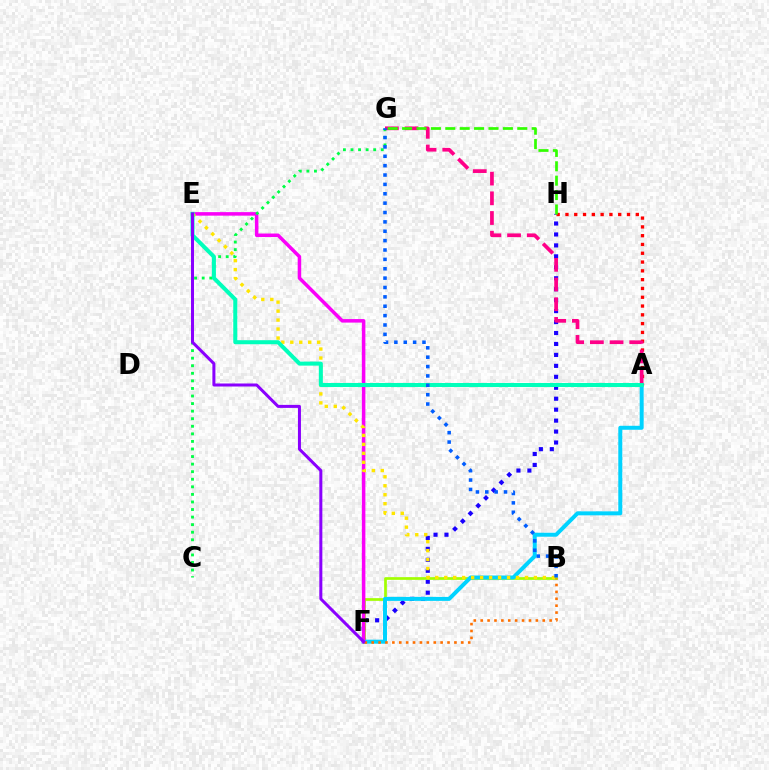{('F', 'H'): [{'color': '#1900ff', 'line_style': 'dotted', 'thickness': 2.98}], ('A', 'H'): [{'color': '#ff0000', 'line_style': 'dotted', 'thickness': 2.39}], ('B', 'F'): [{'color': '#a2ff00', 'line_style': 'solid', 'thickness': 1.95}, {'color': '#ff7000', 'line_style': 'dotted', 'thickness': 1.87}], ('A', 'F'): [{'color': '#00d3ff', 'line_style': 'solid', 'thickness': 2.87}], ('E', 'F'): [{'color': '#fa00f9', 'line_style': 'solid', 'thickness': 2.53}, {'color': '#8a00ff', 'line_style': 'solid', 'thickness': 2.17}], ('B', 'E'): [{'color': '#ffe600', 'line_style': 'dotted', 'thickness': 2.44}], ('C', 'G'): [{'color': '#00ff45', 'line_style': 'dotted', 'thickness': 2.06}], ('A', 'E'): [{'color': '#00ffbb', 'line_style': 'solid', 'thickness': 2.9}], ('A', 'G'): [{'color': '#ff0088', 'line_style': 'dashed', 'thickness': 2.68}], ('G', 'H'): [{'color': '#31ff00', 'line_style': 'dashed', 'thickness': 1.96}], ('B', 'G'): [{'color': '#005dff', 'line_style': 'dotted', 'thickness': 2.55}]}